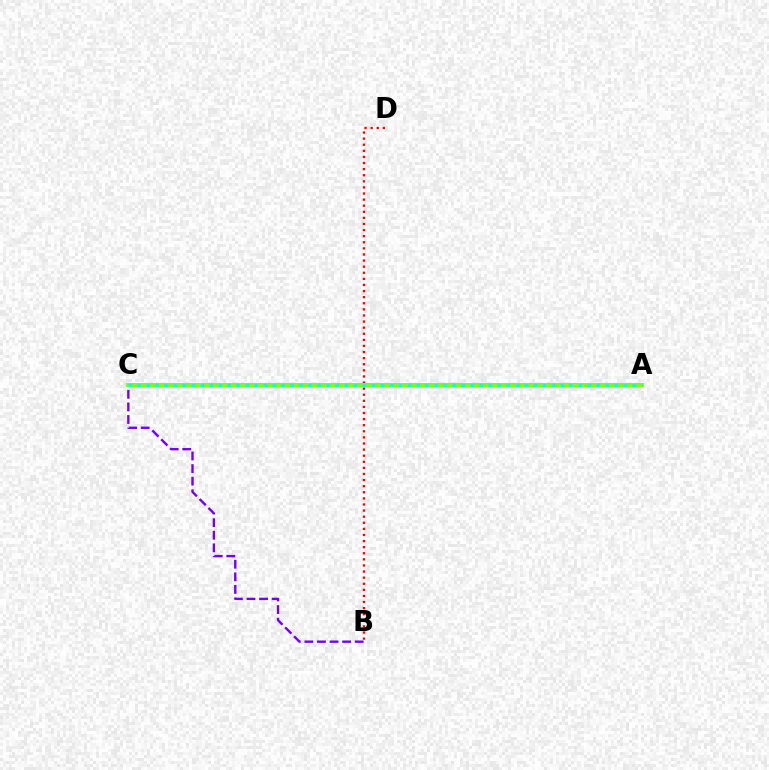{('B', 'C'): [{'color': '#7200ff', 'line_style': 'dashed', 'thickness': 1.71}], ('B', 'D'): [{'color': '#ff0000', 'line_style': 'dotted', 'thickness': 1.66}], ('A', 'C'): [{'color': '#84ff00', 'line_style': 'solid', 'thickness': 2.9}, {'color': '#00fff6', 'line_style': 'dotted', 'thickness': 2.45}]}